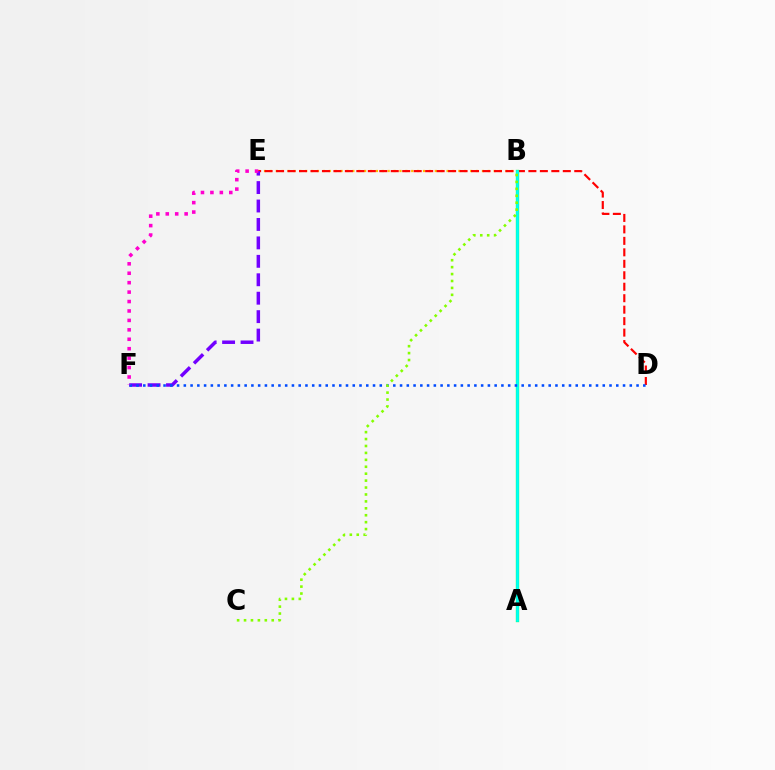{('B', 'E'): [{'color': '#ffbd00', 'line_style': 'dotted', 'thickness': 1.6}], ('D', 'E'): [{'color': '#ff0000', 'line_style': 'dashed', 'thickness': 1.56}], ('A', 'B'): [{'color': '#00ff39', 'line_style': 'solid', 'thickness': 2.38}, {'color': '#00fff6', 'line_style': 'solid', 'thickness': 1.96}], ('E', 'F'): [{'color': '#7200ff', 'line_style': 'dashed', 'thickness': 2.5}, {'color': '#ff00cf', 'line_style': 'dotted', 'thickness': 2.56}], ('D', 'F'): [{'color': '#004bff', 'line_style': 'dotted', 'thickness': 1.84}], ('B', 'C'): [{'color': '#84ff00', 'line_style': 'dotted', 'thickness': 1.88}]}